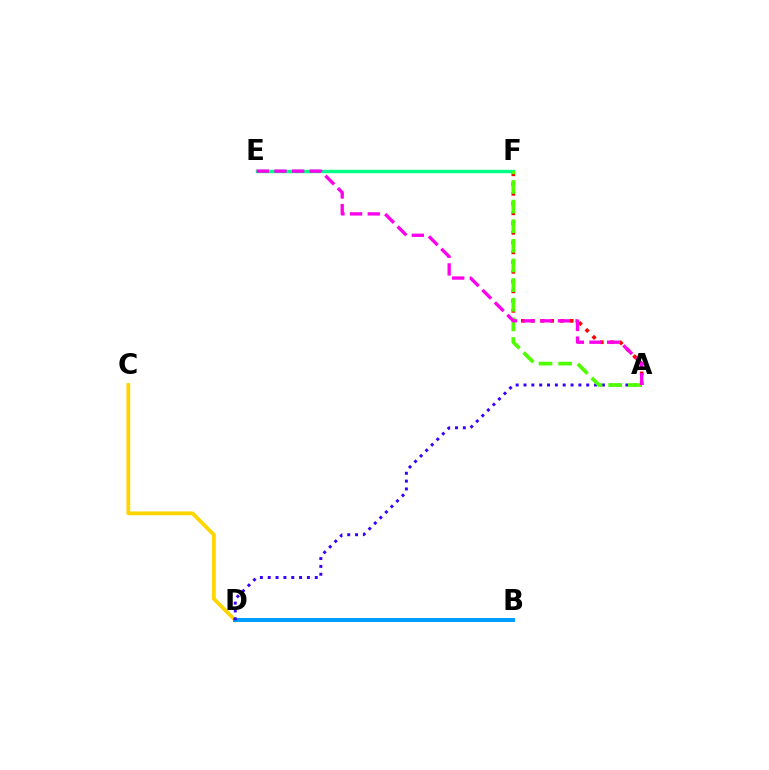{('C', 'D'): [{'color': '#ffd500', 'line_style': 'solid', 'thickness': 2.72}], ('B', 'D'): [{'color': '#009eff', 'line_style': 'solid', 'thickness': 2.86}], ('A', 'D'): [{'color': '#3700ff', 'line_style': 'dotted', 'thickness': 2.13}], ('E', 'F'): [{'color': '#00ff86', 'line_style': 'solid', 'thickness': 2.44}], ('A', 'F'): [{'color': '#ff0000', 'line_style': 'dotted', 'thickness': 2.65}, {'color': '#4fff00', 'line_style': 'dashed', 'thickness': 2.67}], ('A', 'E'): [{'color': '#ff00ed', 'line_style': 'dashed', 'thickness': 2.4}]}